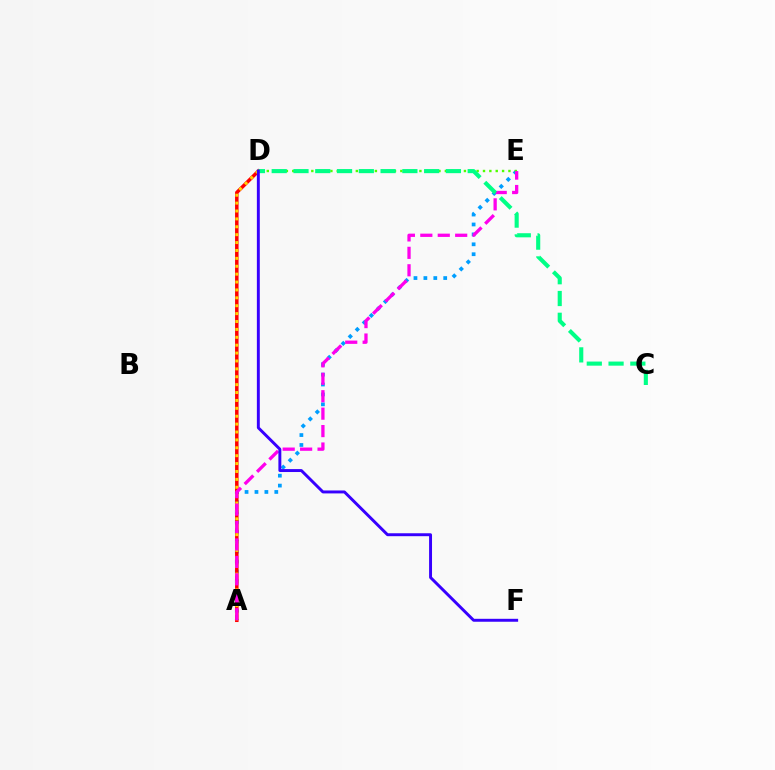{('A', 'E'): [{'color': '#009eff', 'line_style': 'dotted', 'thickness': 2.69}, {'color': '#ff00ed', 'line_style': 'dashed', 'thickness': 2.37}], ('A', 'D'): [{'color': '#ff0000', 'line_style': 'solid', 'thickness': 2.52}, {'color': '#ffd500', 'line_style': 'dotted', 'thickness': 2.14}], ('D', 'E'): [{'color': '#4fff00', 'line_style': 'dotted', 'thickness': 1.73}], ('C', 'D'): [{'color': '#00ff86', 'line_style': 'dashed', 'thickness': 2.96}], ('D', 'F'): [{'color': '#3700ff', 'line_style': 'solid', 'thickness': 2.11}]}